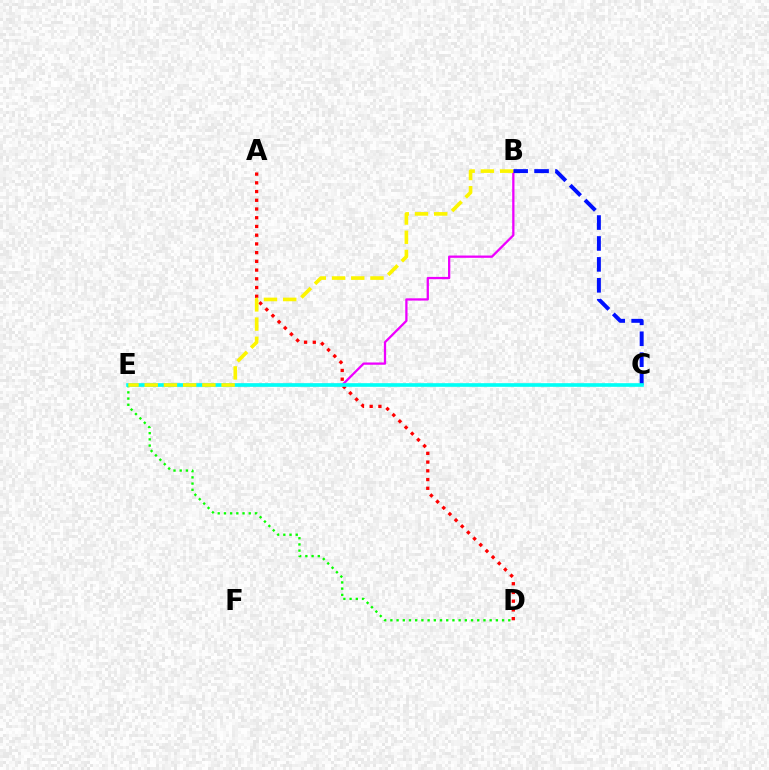{('A', 'D'): [{'color': '#ff0000', 'line_style': 'dotted', 'thickness': 2.37}], ('B', 'E'): [{'color': '#ee00ff', 'line_style': 'solid', 'thickness': 1.64}, {'color': '#fcf500', 'line_style': 'dashed', 'thickness': 2.61}], ('D', 'E'): [{'color': '#08ff00', 'line_style': 'dotted', 'thickness': 1.69}], ('B', 'C'): [{'color': '#0010ff', 'line_style': 'dashed', 'thickness': 2.84}], ('C', 'E'): [{'color': '#00fff6', 'line_style': 'solid', 'thickness': 2.62}]}